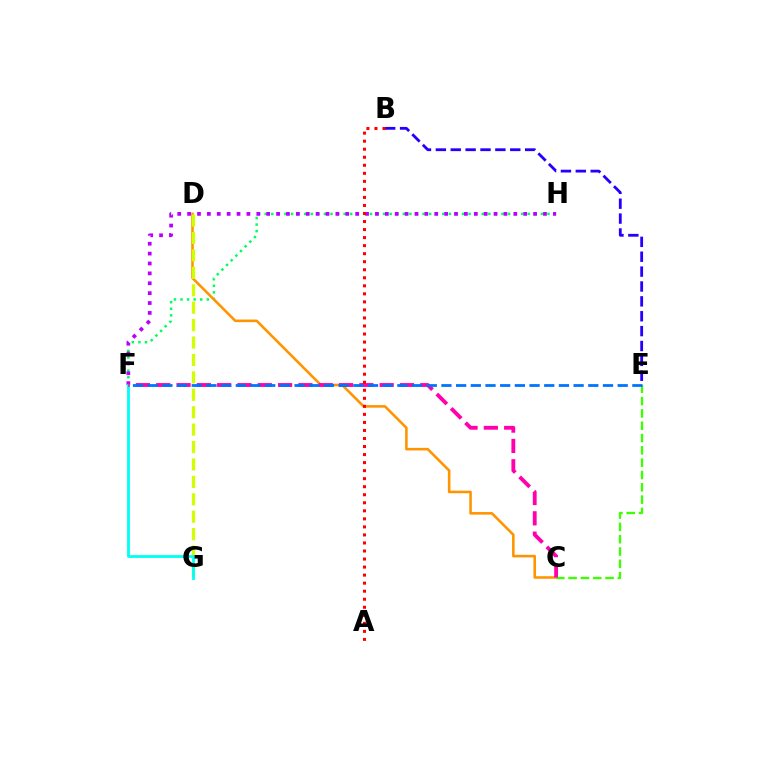{('F', 'H'): [{'color': '#00ff5c', 'line_style': 'dotted', 'thickness': 1.79}, {'color': '#b900ff', 'line_style': 'dotted', 'thickness': 2.69}], ('C', 'D'): [{'color': '#ff9400', 'line_style': 'solid', 'thickness': 1.86}], ('C', 'E'): [{'color': '#3dff00', 'line_style': 'dashed', 'thickness': 1.67}], ('D', 'G'): [{'color': '#d1ff00', 'line_style': 'dashed', 'thickness': 2.37}], ('F', 'G'): [{'color': '#00fff6', 'line_style': 'solid', 'thickness': 2.04}], ('B', 'E'): [{'color': '#2500ff', 'line_style': 'dashed', 'thickness': 2.02}], ('C', 'F'): [{'color': '#ff00ac', 'line_style': 'dashed', 'thickness': 2.76}], ('A', 'B'): [{'color': '#ff0000', 'line_style': 'dotted', 'thickness': 2.18}], ('E', 'F'): [{'color': '#0074ff', 'line_style': 'dashed', 'thickness': 2.0}]}